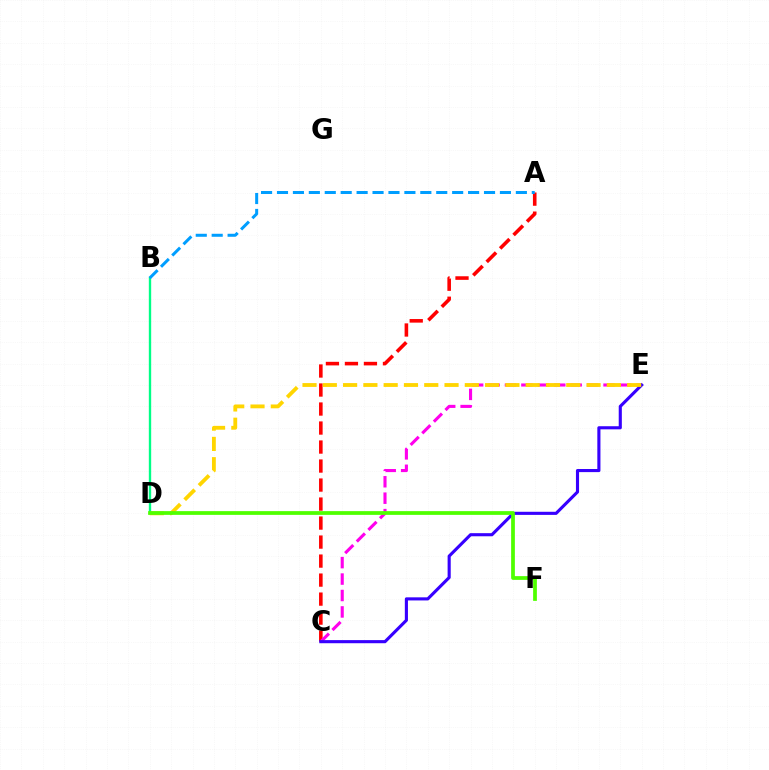{('A', 'C'): [{'color': '#ff0000', 'line_style': 'dashed', 'thickness': 2.58}], ('C', 'E'): [{'color': '#ff00ed', 'line_style': 'dashed', 'thickness': 2.23}, {'color': '#3700ff', 'line_style': 'solid', 'thickness': 2.24}], ('B', 'D'): [{'color': '#00ff86', 'line_style': 'solid', 'thickness': 1.7}], ('D', 'E'): [{'color': '#ffd500', 'line_style': 'dashed', 'thickness': 2.76}], ('D', 'F'): [{'color': '#4fff00', 'line_style': 'solid', 'thickness': 2.69}], ('A', 'B'): [{'color': '#009eff', 'line_style': 'dashed', 'thickness': 2.16}]}